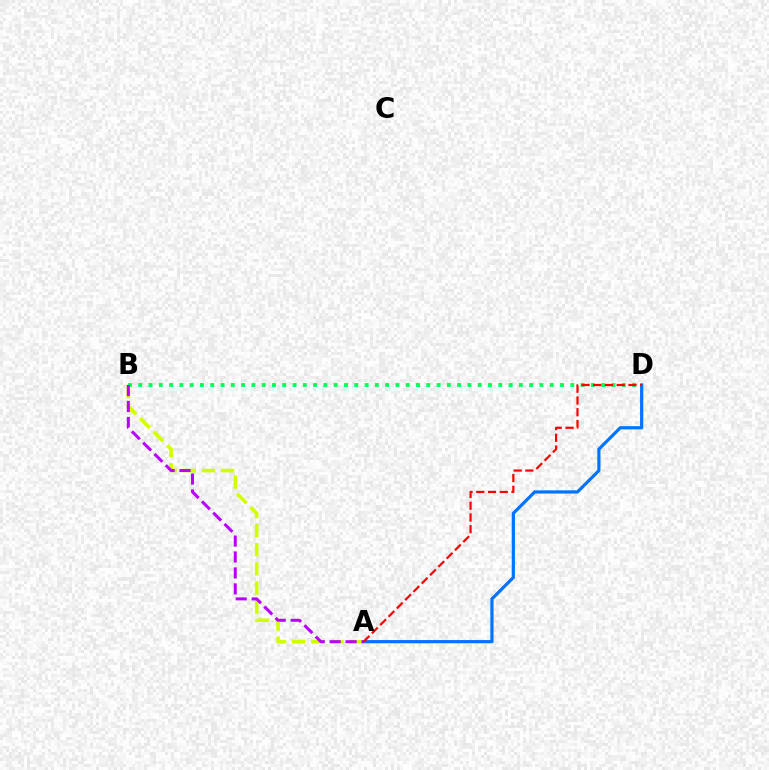{('A', 'D'): [{'color': '#0074ff', 'line_style': 'solid', 'thickness': 2.3}, {'color': '#ff0000', 'line_style': 'dashed', 'thickness': 1.6}], ('B', 'D'): [{'color': '#00ff5c', 'line_style': 'dotted', 'thickness': 2.8}], ('A', 'B'): [{'color': '#d1ff00', 'line_style': 'dashed', 'thickness': 2.6}, {'color': '#b900ff', 'line_style': 'dashed', 'thickness': 2.17}]}